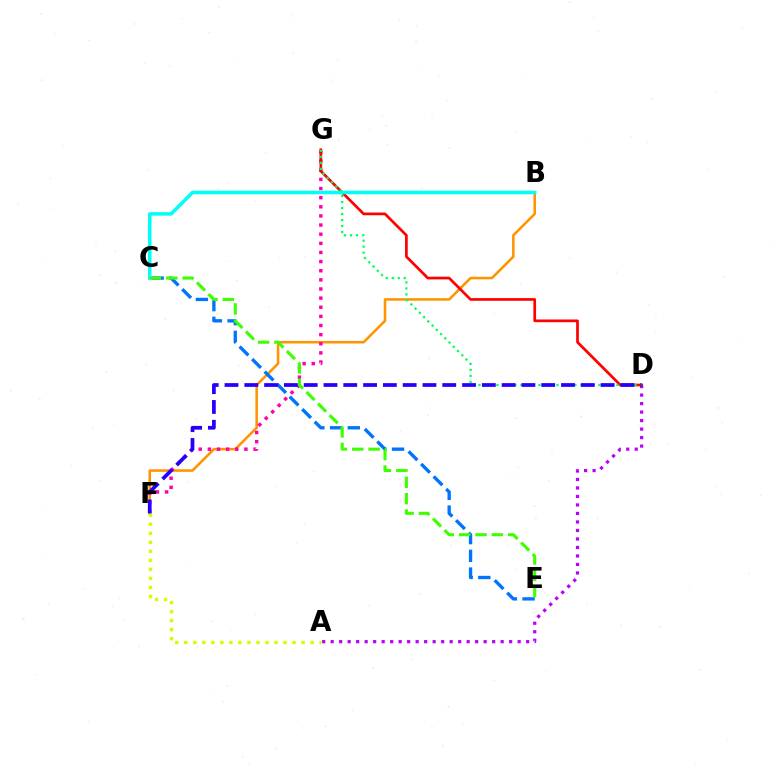{('B', 'F'): [{'color': '#ff9400', 'line_style': 'solid', 'thickness': 1.84}], ('F', 'G'): [{'color': '#ff00ac', 'line_style': 'dotted', 'thickness': 2.48}], ('C', 'E'): [{'color': '#0074ff', 'line_style': 'dashed', 'thickness': 2.4}, {'color': '#3dff00', 'line_style': 'dashed', 'thickness': 2.22}], ('A', 'D'): [{'color': '#b900ff', 'line_style': 'dotted', 'thickness': 2.31}], ('D', 'G'): [{'color': '#ff0000', 'line_style': 'solid', 'thickness': 1.94}, {'color': '#00ff5c', 'line_style': 'dotted', 'thickness': 1.63}], ('B', 'C'): [{'color': '#00fff6', 'line_style': 'solid', 'thickness': 2.54}], ('A', 'F'): [{'color': '#d1ff00', 'line_style': 'dotted', 'thickness': 2.45}], ('D', 'F'): [{'color': '#2500ff', 'line_style': 'dashed', 'thickness': 2.69}]}